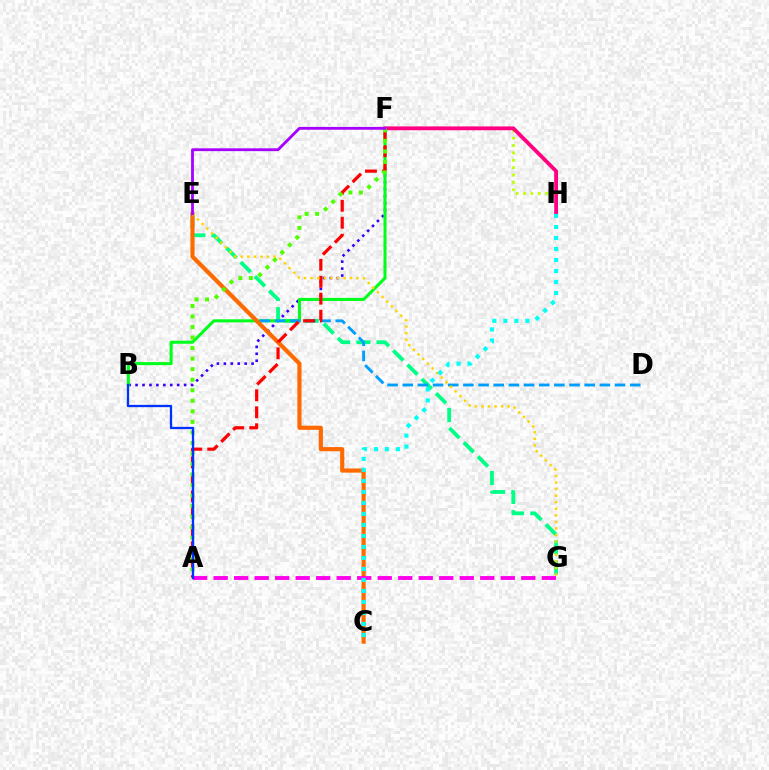{('B', 'F'): [{'color': '#3700ff', 'line_style': 'dotted', 'thickness': 1.88}, {'color': '#00ff1b', 'line_style': 'solid', 'thickness': 2.19}], ('E', 'G'): [{'color': '#00ff86', 'line_style': 'dashed', 'thickness': 2.74}, {'color': '#ffd500', 'line_style': 'dotted', 'thickness': 1.78}], ('F', 'H'): [{'color': '#bfff00', 'line_style': 'dotted', 'thickness': 2.0}, {'color': '#ff0082', 'line_style': 'solid', 'thickness': 2.76}], ('D', 'E'): [{'color': '#009eff', 'line_style': 'dashed', 'thickness': 2.06}], ('C', 'E'): [{'color': '#ff6a00', 'line_style': 'solid', 'thickness': 3.0}], ('A', 'G'): [{'color': '#ff00ed', 'line_style': 'dashed', 'thickness': 2.79}], ('A', 'F'): [{'color': '#ff0000', 'line_style': 'dashed', 'thickness': 2.3}, {'color': '#4fff00', 'line_style': 'dotted', 'thickness': 2.86}], ('C', 'H'): [{'color': '#00fff6', 'line_style': 'dotted', 'thickness': 2.99}], ('A', 'B'): [{'color': '#0033ff', 'line_style': 'solid', 'thickness': 1.66}], ('E', 'F'): [{'color': '#a700ff', 'line_style': 'solid', 'thickness': 2.02}]}